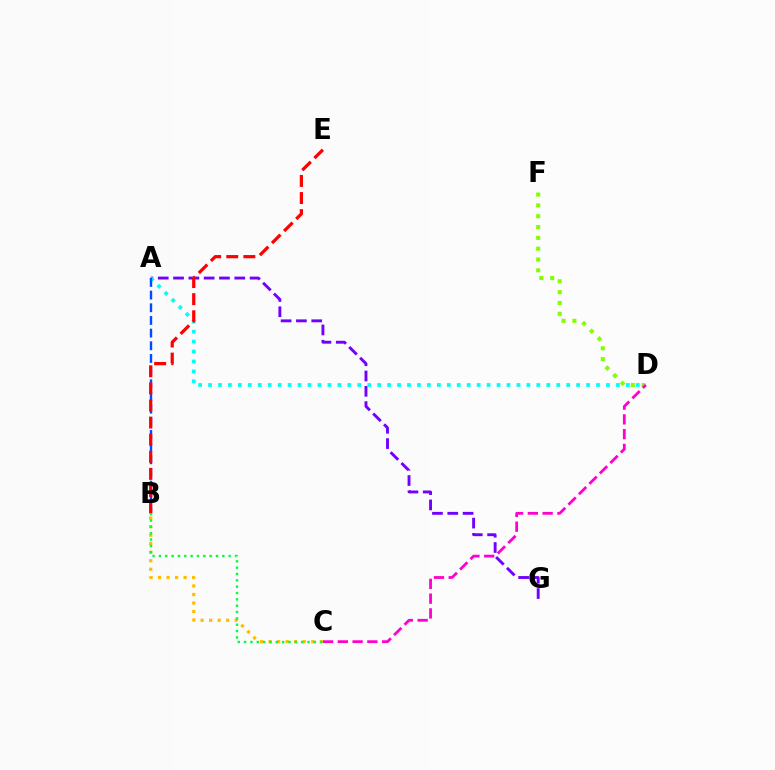{('A', 'G'): [{'color': '#7200ff', 'line_style': 'dashed', 'thickness': 2.08}], ('D', 'F'): [{'color': '#84ff00', 'line_style': 'dotted', 'thickness': 2.94}], ('A', 'D'): [{'color': '#00fff6', 'line_style': 'dotted', 'thickness': 2.7}], ('B', 'C'): [{'color': '#ffbd00', 'line_style': 'dotted', 'thickness': 2.32}, {'color': '#00ff39', 'line_style': 'dotted', 'thickness': 1.72}], ('A', 'B'): [{'color': '#004bff', 'line_style': 'dashed', 'thickness': 1.72}], ('C', 'D'): [{'color': '#ff00cf', 'line_style': 'dashed', 'thickness': 2.01}], ('B', 'E'): [{'color': '#ff0000', 'line_style': 'dashed', 'thickness': 2.32}]}